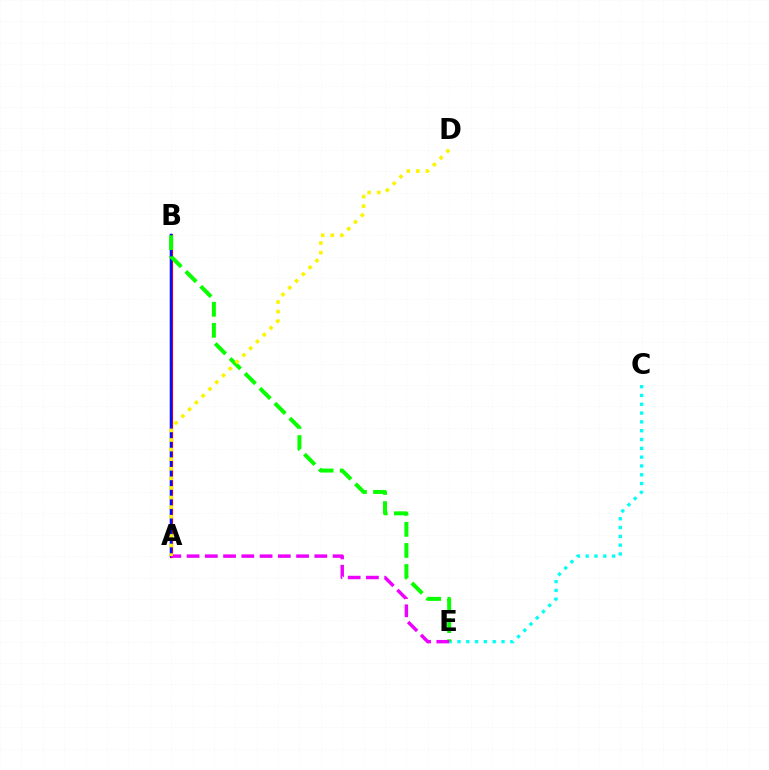{('A', 'B'): [{'color': '#ff0000', 'line_style': 'solid', 'thickness': 2.28}, {'color': '#0010ff', 'line_style': 'solid', 'thickness': 1.77}], ('C', 'E'): [{'color': '#00fff6', 'line_style': 'dotted', 'thickness': 2.39}], ('B', 'E'): [{'color': '#08ff00', 'line_style': 'dashed', 'thickness': 2.86}], ('A', 'E'): [{'color': '#ee00ff', 'line_style': 'dashed', 'thickness': 2.48}], ('A', 'D'): [{'color': '#fcf500', 'line_style': 'dotted', 'thickness': 2.61}]}